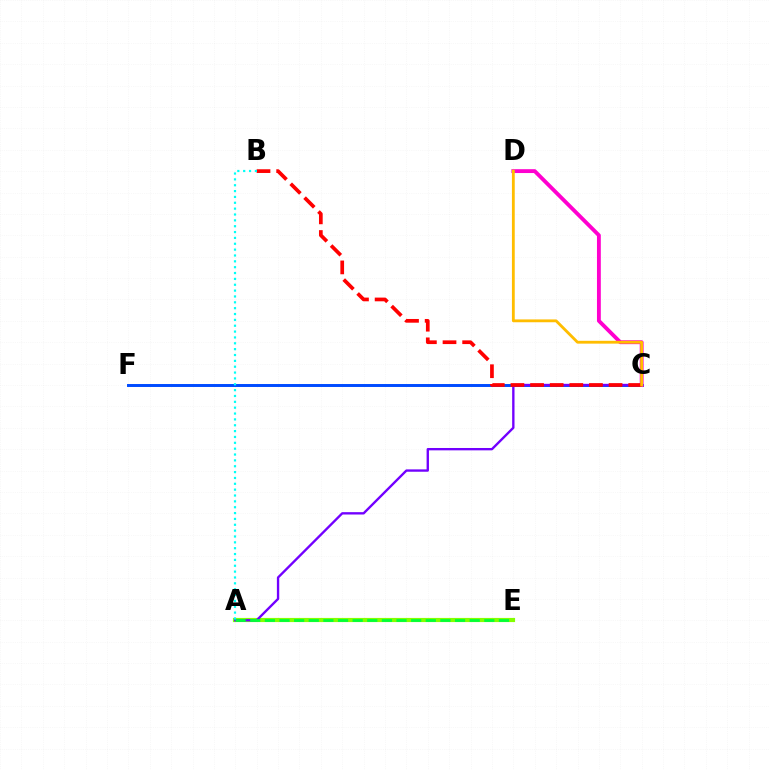{('C', 'F'): [{'color': '#004bff', 'line_style': 'solid', 'thickness': 2.12}], ('A', 'E'): [{'color': '#84ff00', 'line_style': 'solid', 'thickness': 2.99}, {'color': '#00ff39', 'line_style': 'dashed', 'thickness': 1.99}], ('A', 'C'): [{'color': '#7200ff', 'line_style': 'solid', 'thickness': 1.7}], ('C', 'D'): [{'color': '#ff00cf', 'line_style': 'solid', 'thickness': 2.78}, {'color': '#ffbd00', 'line_style': 'solid', 'thickness': 2.03}], ('B', 'C'): [{'color': '#ff0000', 'line_style': 'dashed', 'thickness': 2.67}], ('A', 'B'): [{'color': '#00fff6', 'line_style': 'dotted', 'thickness': 1.59}]}